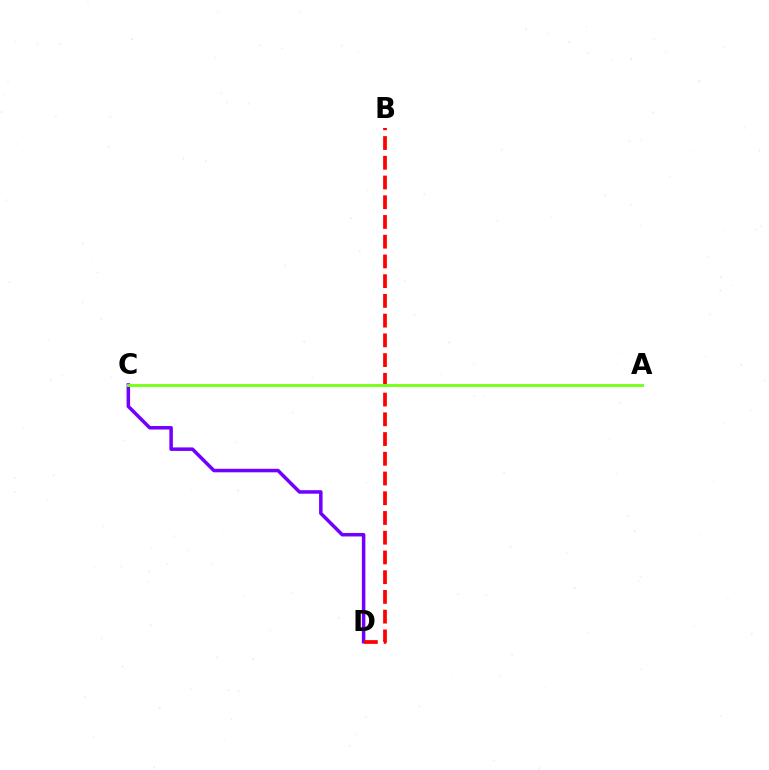{('C', 'D'): [{'color': '#7200ff', 'line_style': 'solid', 'thickness': 2.53}], ('B', 'D'): [{'color': '#ff0000', 'line_style': 'dashed', 'thickness': 2.68}], ('A', 'C'): [{'color': '#00fff6', 'line_style': 'solid', 'thickness': 1.88}, {'color': '#84ff00', 'line_style': 'solid', 'thickness': 1.88}]}